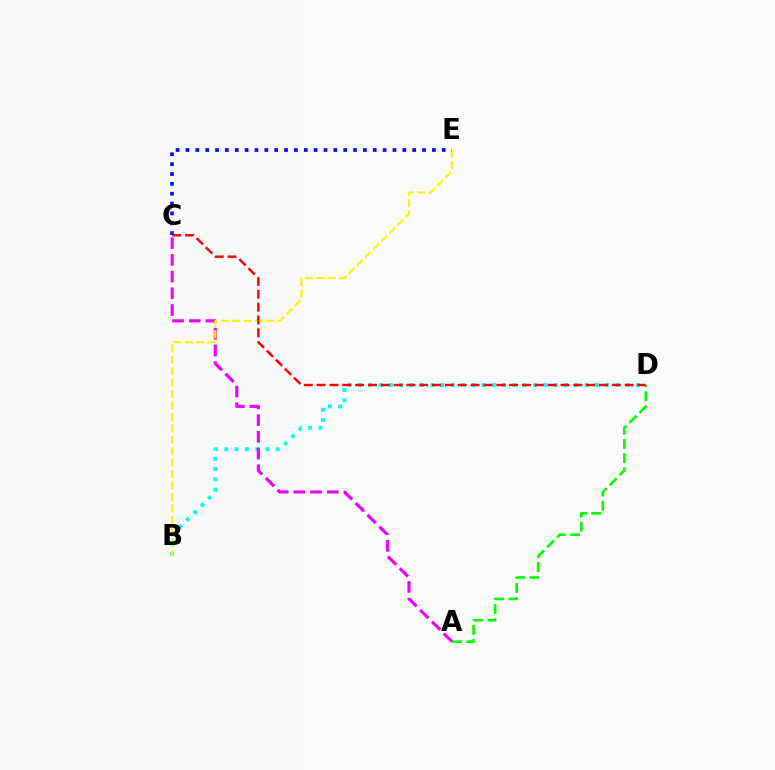{('B', 'D'): [{'color': '#00fff6', 'line_style': 'dotted', 'thickness': 2.8}], ('A', 'D'): [{'color': '#08ff00', 'line_style': 'dashed', 'thickness': 1.92}], ('A', 'C'): [{'color': '#ee00ff', 'line_style': 'dashed', 'thickness': 2.27}], ('B', 'E'): [{'color': '#fcf500', 'line_style': 'dashed', 'thickness': 1.55}], ('C', 'D'): [{'color': '#ff0000', 'line_style': 'dashed', 'thickness': 1.74}], ('C', 'E'): [{'color': '#0010ff', 'line_style': 'dotted', 'thickness': 2.68}]}